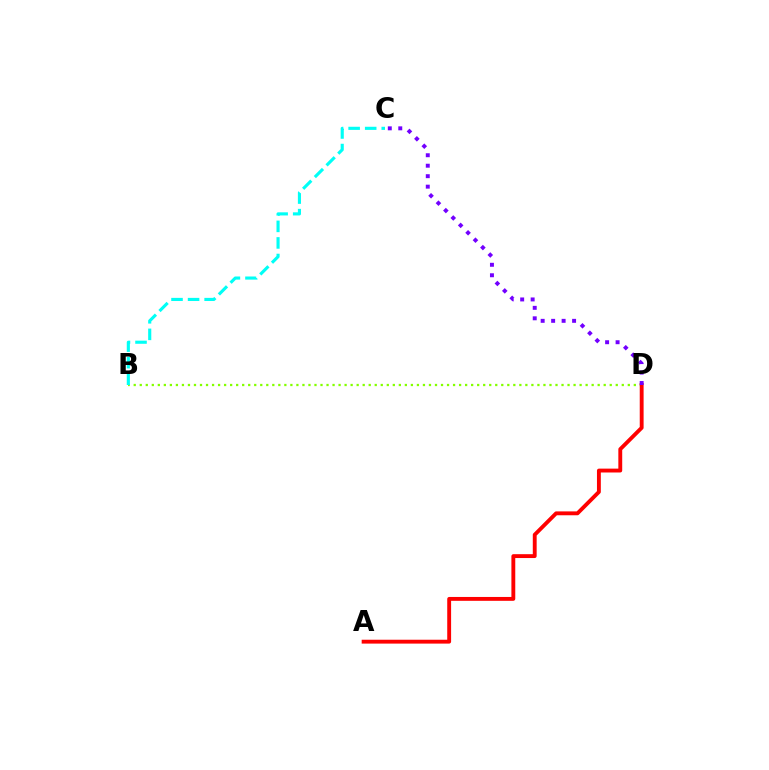{('B', 'D'): [{'color': '#84ff00', 'line_style': 'dotted', 'thickness': 1.64}], ('A', 'D'): [{'color': '#ff0000', 'line_style': 'solid', 'thickness': 2.78}], ('B', 'C'): [{'color': '#00fff6', 'line_style': 'dashed', 'thickness': 2.25}], ('C', 'D'): [{'color': '#7200ff', 'line_style': 'dotted', 'thickness': 2.85}]}